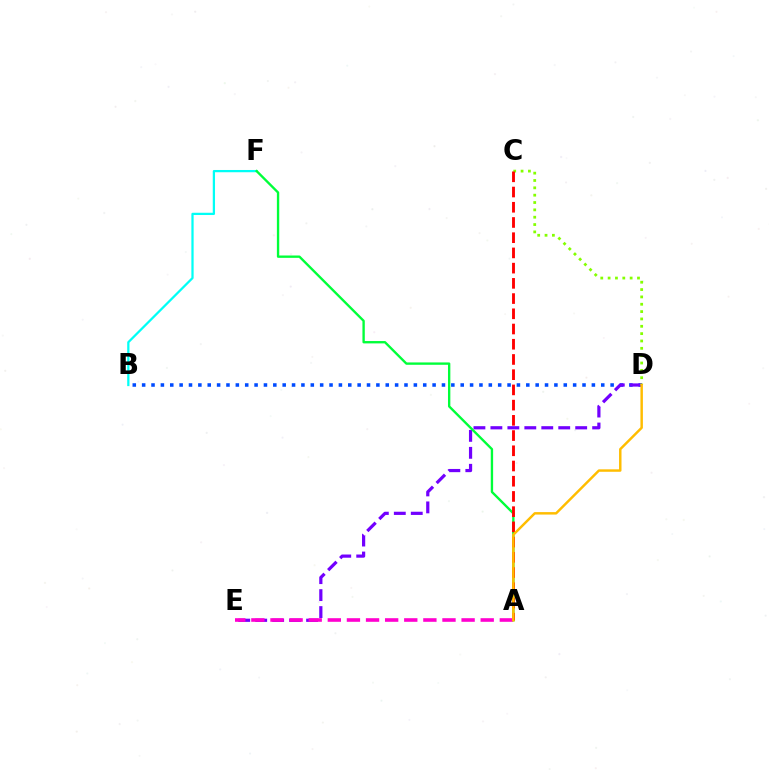{('B', 'D'): [{'color': '#004bff', 'line_style': 'dotted', 'thickness': 2.55}], ('B', 'F'): [{'color': '#00fff6', 'line_style': 'solid', 'thickness': 1.63}], ('D', 'E'): [{'color': '#7200ff', 'line_style': 'dashed', 'thickness': 2.3}], ('A', 'F'): [{'color': '#00ff39', 'line_style': 'solid', 'thickness': 1.7}], ('C', 'D'): [{'color': '#84ff00', 'line_style': 'dotted', 'thickness': 2.0}], ('A', 'C'): [{'color': '#ff0000', 'line_style': 'dashed', 'thickness': 2.07}], ('A', 'E'): [{'color': '#ff00cf', 'line_style': 'dashed', 'thickness': 2.6}], ('A', 'D'): [{'color': '#ffbd00', 'line_style': 'solid', 'thickness': 1.77}]}